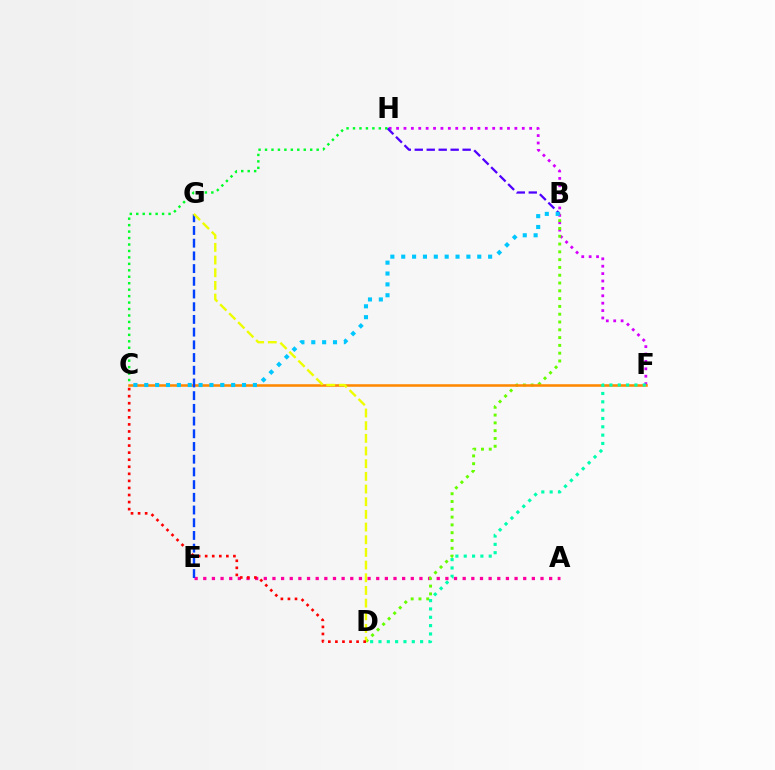{('A', 'E'): [{'color': '#ff00a0', 'line_style': 'dotted', 'thickness': 2.35}], ('F', 'H'): [{'color': '#d600ff', 'line_style': 'dotted', 'thickness': 2.01}], ('B', 'D'): [{'color': '#66ff00', 'line_style': 'dotted', 'thickness': 2.12}], ('C', 'F'): [{'color': '#ff8800', 'line_style': 'solid', 'thickness': 1.84}], ('B', 'H'): [{'color': '#4f00ff', 'line_style': 'dashed', 'thickness': 1.63}], ('C', 'H'): [{'color': '#00ff27', 'line_style': 'dotted', 'thickness': 1.75}], ('E', 'G'): [{'color': '#003fff', 'line_style': 'dashed', 'thickness': 1.73}], ('D', 'G'): [{'color': '#eeff00', 'line_style': 'dashed', 'thickness': 1.72}], ('B', 'C'): [{'color': '#00c7ff', 'line_style': 'dotted', 'thickness': 2.95}], ('D', 'F'): [{'color': '#00ffaf', 'line_style': 'dotted', 'thickness': 2.26}], ('C', 'D'): [{'color': '#ff0000', 'line_style': 'dotted', 'thickness': 1.92}]}